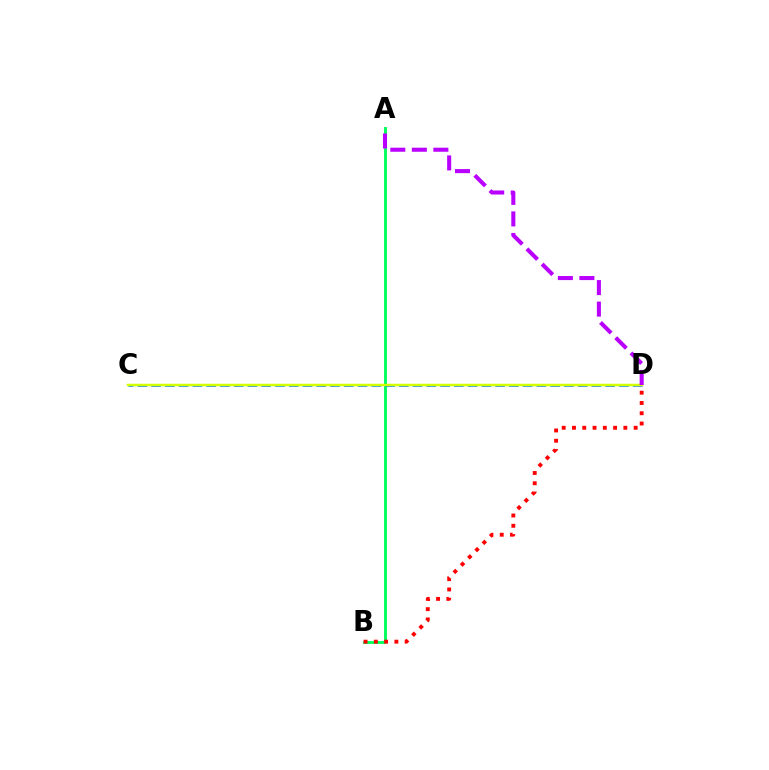{('A', 'B'): [{'color': '#00ff5c', 'line_style': 'solid', 'thickness': 2.08}], ('B', 'D'): [{'color': '#ff0000', 'line_style': 'dotted', 'thickness': 2.79}], ('C', 'D'): [{'color': '#0074ff', 'line_style': 'dashed', 'thickness': 1.87}, {'color': '#d1ff00', 'line_style': 'solid', 'thickness': 1.79}], ('A', 'D'): [{'color': '#b900ff', 'line_style': 'dashed', 'thickness': 2.92}]}